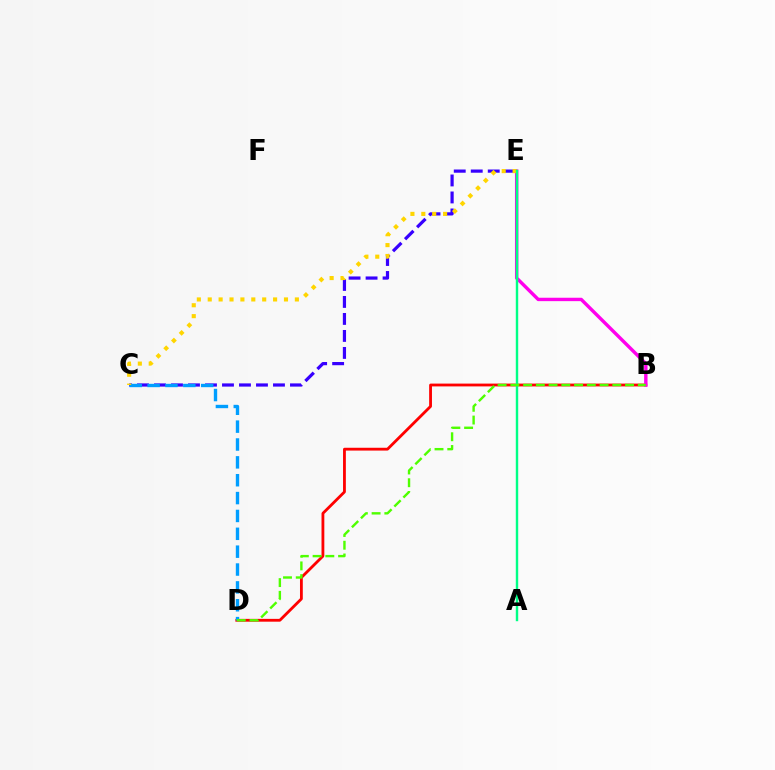{('C', 'E'): [{'color': '#3700ff', 'line_style': 'dashed', 'thickness': 2.31}, {'color': '#ffd500', 'line_style': 'dotted', 'thickness': 2.96}], ('B', 'D'): [{'color': '#ff0000', 'line_style': 'solid', 'thickness': 2.02}, {'color': '#4fff00', 'line_style': 'dashed', 'thickness': 1.73}], ('B', 'E'): [{'color': '#ff00ed', 'line_style': 'solid', 'thickness': 2.45}], ('C', 'D'): [{'color': '#009eff', 'line_style': 'dashed', 'thickness': 2.43}], ('A', 'E'): [{'color': '#00ff86', 'line_style': 'solid', 'thickness': 1.75}]}